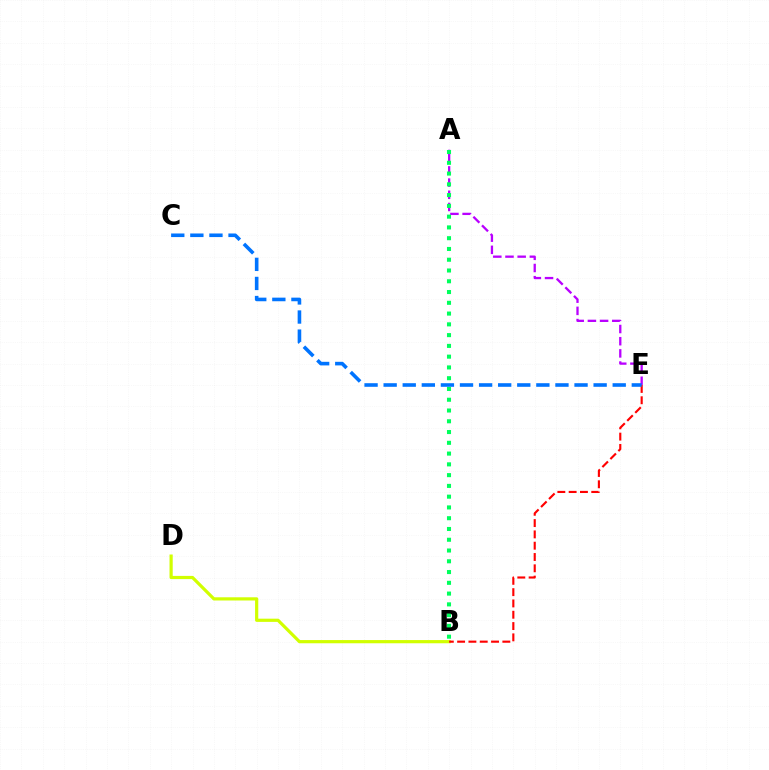{('A', 'E'): [{'color': '#b900ff', 'line_style': 'dashed', 'thickness': 1.66}], ('B', 'D'): [{'color': '#d1ff00', 'line_style': 'solid', 'thickness': 2.3}], ('A', 'B'): [{'color': '#00ff5c', 'line_style': 'dotted', 'thickness': 2.93}], ('B', 'E'): [{'color': '#ff0000', 'line_style': 'dashed', 'thickness': 1.54}], ('C', 'E'): [{'color': '#0074ff', 'line_style': 'dashed', 'thickness': 2.59}]}